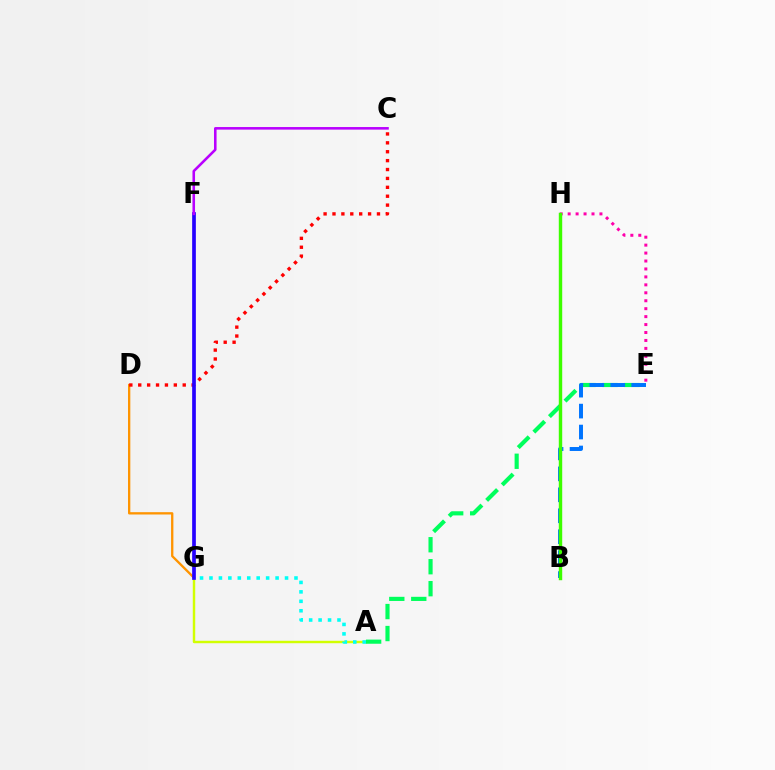{('E', 'H'): [{'color': '#ff00ac', 'line_style': 'dotted', 'thickness': 2.16}], ('A', 'G'): [{'color': '#d1ff00', 'line_style': 'solid', 'thickness': 1.75}, {'color': '#00fff6', 'line_style': 'dotted', 'thickness': 2.57}], ('D', 'G'): [{'color': '#ff9400', 'line_style': 'solid', 'thickness': 1.67}], ('C', 'D'): [{'color': '#ff0000', 'line_style': 'dotted', 'thickness': 2.42}], ('F', 'G'): [{'color': '#2500ff', 'line_style': 'solid', 'thickness': 2.66}], ('C', 'F'): [{'color': '#b900ff', 'line_style': 'solid', 'thickness': 1.85}], ('A', 'E'): [{'color': '#00ff5c', 'line_style': 'dashed', 'thickness': 2.99}], ('B', 'E'): [{'color': '#0074ff', 'line_style': 'dashed', 'thickness': 2.85}], ('B', 'H'): [{'color': '#3dff00', 'line_style': 'solid', 'thickness': 2.47}]}